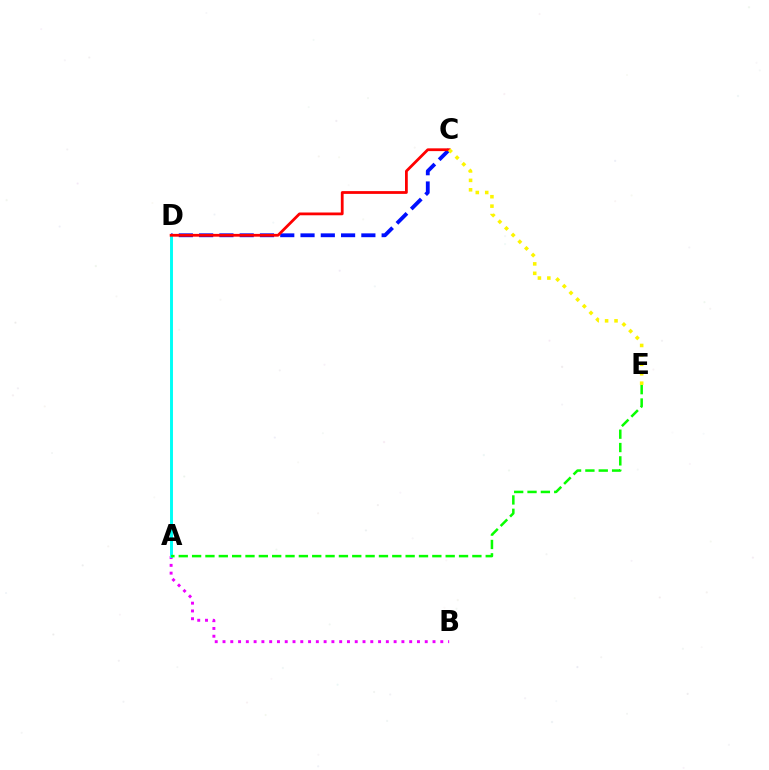{('C', 'D'): [{'color': '#0010ff', 'line_style': 'dashed', 'thickness': 2.76}, {'color': '#ff0000', 'line_style': 'solid', 'thickness': 2.0}], ('A', 'B'): [{'color': '#ee00ff', 'line_style': 'dotted', 'thickness': 2.11}], ('A', 'D'): [{'color': '#00fff6', 'line_style': 'solid', 'thickness': 2.11}], ('A', 'E'): [{'color': '#08ff00', 'line_style': 'dashed', 'thickness': 1.81}], ('C', 'E'): [{'color': '#fcf500', 'line_style': 'dotted', 'thickness': 2.56}]}